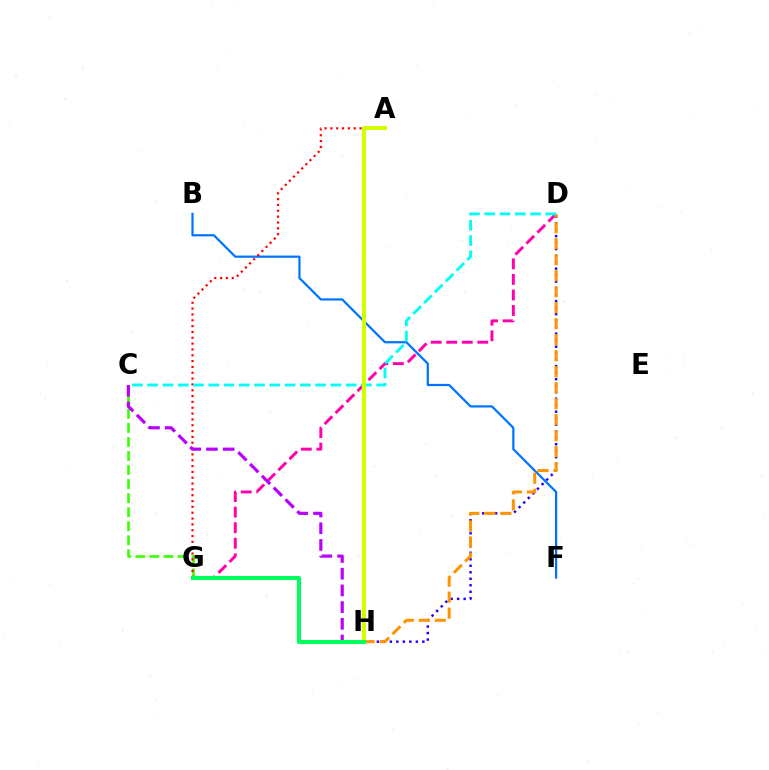{('D', 'G'): [{'color': '#ff00ac', 'line_style': 'dashed', 'thickness': 2.11}], ('C', 'G'): [{'color': '#3dff00', 'line_style': 'dashed', 'thickness': 1.91}], ('D', 'H'): [{'color': '#2500ff', 'line_style': 'dotted', 'thickness': 1.77}, {'color': '#ff9400', 'line_style': 'dashed', 'thickness': 2.17}], ('B', 'F'): [{'color': '#0074ff', 'line_style': 'solid', 'thickness': 1.6}], ('A', 'G'): [{'color': '#ff0000', 'line_style': 'dotted', 'thickness': 1.58}], ('C', 'D'): [{'color': '#00fff6', 'line_style': 'dashed', 'thickness': 2.07}], ('C', 'H'): [{'color': '#b900ff', 'line_style': 'dashed', 'thickness': 2.27}], ('A', 'H'): [{'color': '#d1ff00', 'line_style': 'solid', 'thickness': 2.95}], ('G', 'H'): [{'color': '#00ff5c', 'line_style': 'solid', 'thickness': 2.9}]}